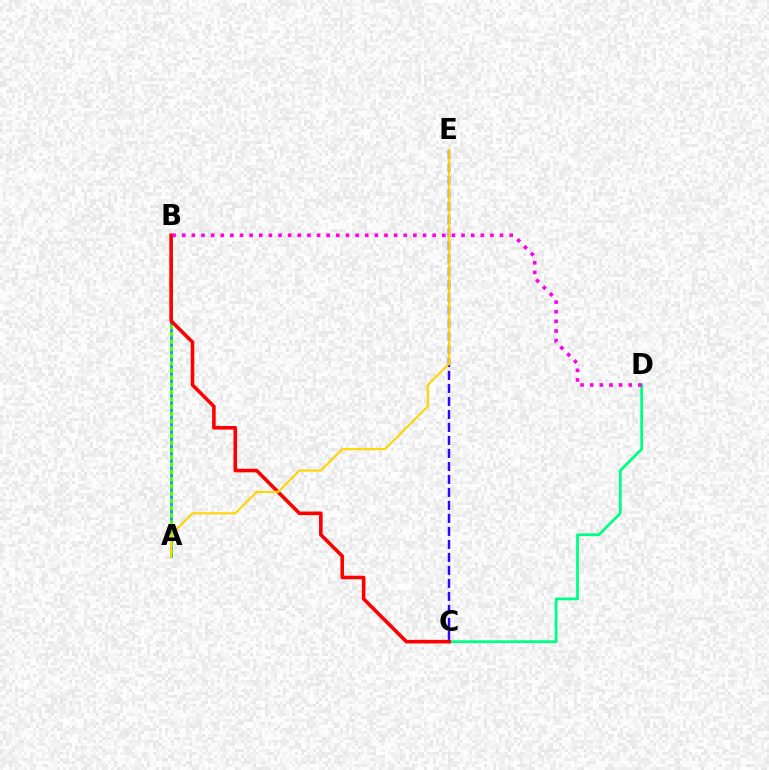{('A', 'B'): [{'color': '#4fff00', 'line_style': 'solid', 'thickness': 2.09}, {'color': '#009eff', 'line_style': 'dotted', 'thickness': 1.97}], ('C', 'D'): [{'color': '#00ff86', 'line_style': 'solid', 'thickness': 2.01}], ('B', 'C'): [{'color': '#ff0000', 'line_style': 'solid', 'thickness': 2.58}], ('C', 'E'): [{'color': '#3700ff', 'line_style': 'dashed', 'thickness': 1.77}], ('B', 'D'): [{'color': '#ff00ed', 'line_style': 'dotted', 'thickness': 2.62}], ('A', 'E'): [{'color': '#ffd500', 'line_style': 'solid', 'thickness': 1.52}]}